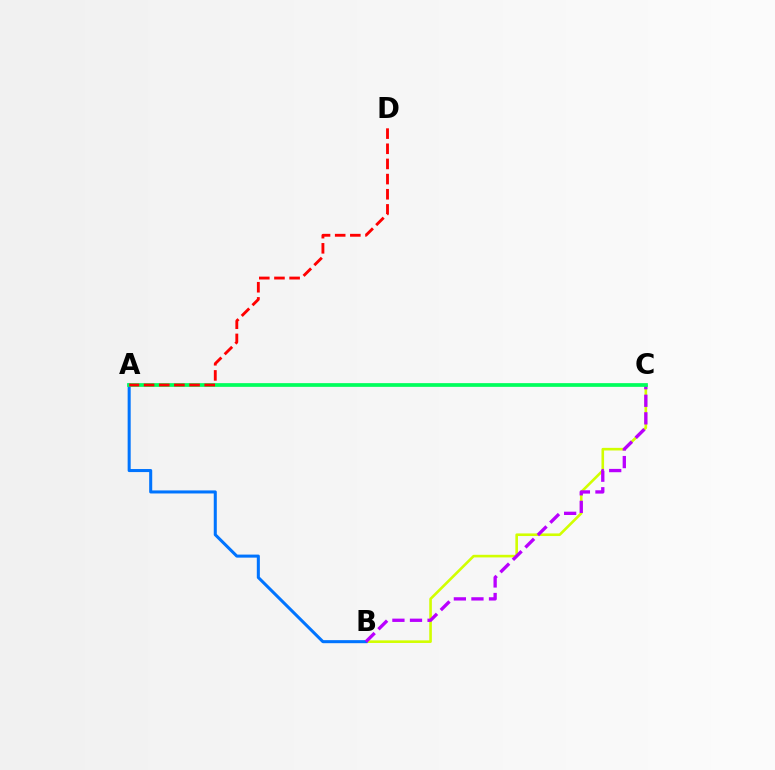{('B', 'C'): [{'color': '#d1ff00', 'line_style': 'solid', 'thickness': 1.88}, {'color': '#b900ff', 'line_style': 'dashed', 'thickness': 2.39}], ('A', 'B'): [{'color': '#0074ff', 'line_style': 'solid', 'thickness': 2.19}], ('A', 'C'): [{'color': '#00ff5c', 'line_style': 'solid', 'thickness': 2.68}], ('A', 'D'): [{'color': '#ff0000', 'line_style': 'dashed', 'thickness': 2.06}]}